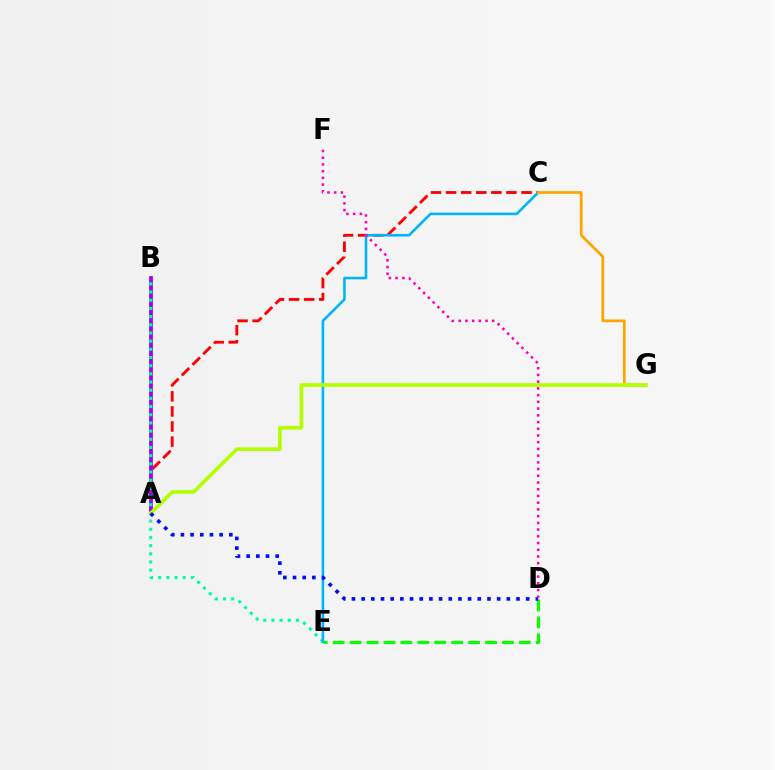{('A', 'C'): [{'color': '#ff0000', 'line_style': 'dashed', 'thickness': 2.05}], ('A', 'B'): [{'color': '#9b00ff', 'line_style': 'solid', 'thickness': 2.69}], ('B', 'E'): [{'color': '#00ff9d', 'line_style': 'dotted', 'thickness': 2.22}], ('D', 'E'): [{'color': '#08ff00', 'line_style': 'dashed', 'thickness': 2.3}], ('C', 'E'): [{'color': '#00b5ff', 'line_style': 'solid', 'thickness': 1.87}], ('C', 'G'): [{'color': '#ffa500', 'line_style': 'solid', 'thickness': 1.97}], ('A', 'G'): [{'color': '#b3ff00', 'line_style': 'solid', 'thickness': 2.64}], ('A', 'D'): [{'color': '#0010ff', 'line_style': 'dotted', 'thickness': 2.63}], ('D', 'F'): [{'color': '#ff00bd', 'line_style': 'dotted', 'thickness': 1.83}]}